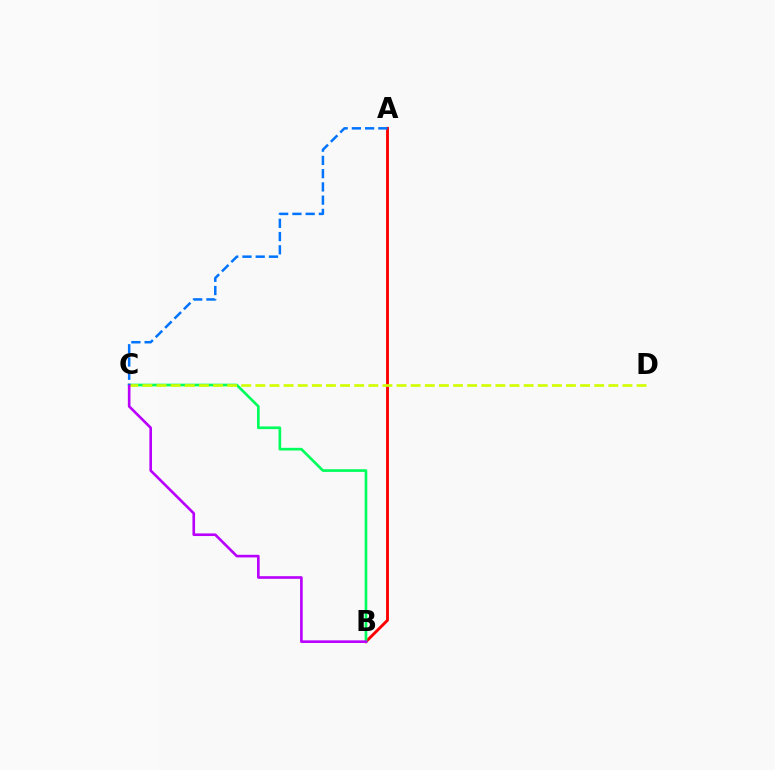{('A', 'B'): [{'color': '#ff0000', 'line_style': 'solid', 'thickness': 2.07}], ('B', 'C'): [{'color': '#00ff5c', 'line_style': 'solid', 'thickness': 1.93}, {'color': '#b900ff', 'line_style': 'solid', 'thickness': 1.89}], ('C', 'D'): [{'color': '#d1ff00', 'line_style': 'dashed', 'thickness': 1.92}], ('A', 'C'): [{'color': '#0074ff', 'line_style': 'dashed', 'thickness': 1.8}]}